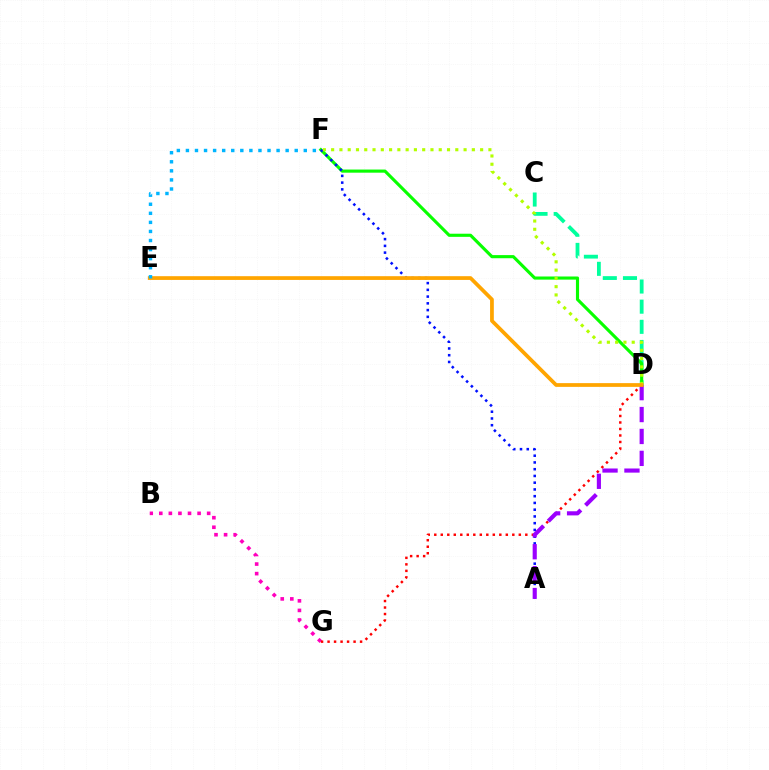{('C', 'D'): [{'color': '#00ff9d', 'line_style': 'dashed', 'thickness': 2.74}], ('B', 'G'): [{'color': '#ff00bd', 'line_style': 'dotted', 'thickness': 2.6}], ('D', 'F'): [{'color': '#08ff00', 'line_style': 'solid', 'thickness': 2.25}, {'color': '#b3ff00', 'line_style': 'dotted', 'thickness': 2.25}], ('A', 'F'): [{'color': '#0010ff', 'line_style': 'dotted', 'thickness': 1.83}], ('D', 'G'): [{'color': '#ff0000', 'line_style': 'dotted', 'thickness': 1.77}], ('A', 'D'): [{'color': '#9b00ff', 'line_style': 'dashed', 'thickness': 2.98}], ('D', 'E'): [{'color': '#ffa500', 'line_style': 'solid', 'thickness': 2.7}], ('E', 'F'): [{'color': '#00b5ff', 'line_style': 'dotted', 'thickness': 2.46}]}